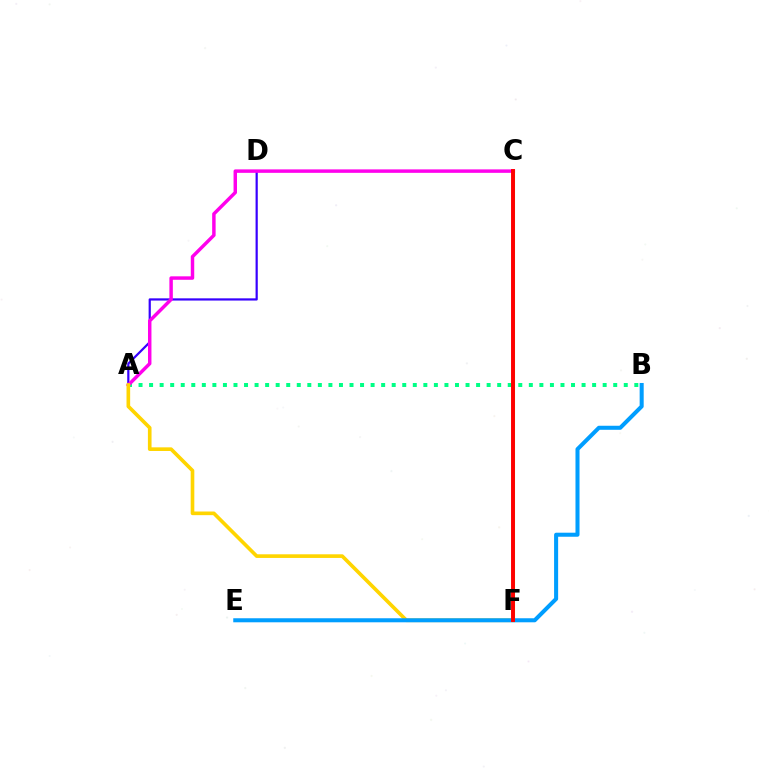{('A', 'B'): [{'color': '#00ff86', 'line_style': 'dotted', 'thickness': 2.87}], ('A', 'D'): [{'color': '#3700ff', 'line_style': 'solid', 'thickness': 1.59}], ('A', 'C'): [{'color': '#ff00ed', 'line_style': 'solid', 'thickness': 2.49}], ('A', 'F'): [{'color': '#ffd500', 'line_style': 'solid', 'thickness': 2.62}], ('C', 'F'): [{'color': '#4fff00', 'line_style': 'solid', 'thickness': 2.2}, {'color': '#ff0000', 'line_style': 'solid', 'thickness': 2.82}], ('B', 'E'): [{'color': '#009eff', 'line_style': 'solid', 'thickness': 2.91}]}